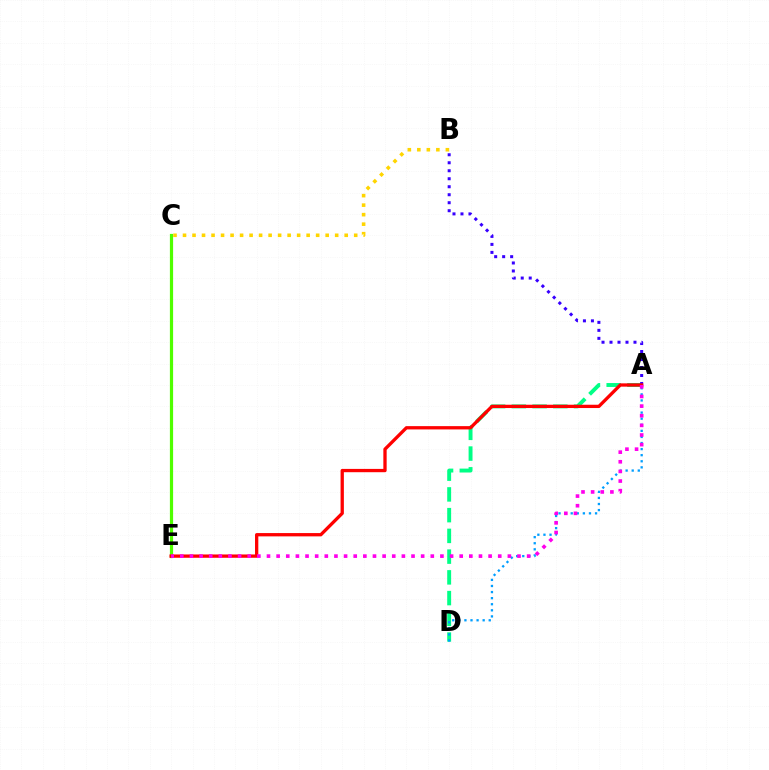{('A', 'D'): [{'color': '#00ff86', 'line_style': 'dashed', 'thickness': 2.82}, {'color': '#009eff', 'line_style': 'dotted', 'thickness': 1.65}], ('C', 'E'): [{'color': '#4fff00', 'line_style': 'solid', 'thickness': 2.31}], ('A', 'B'): [{'color': '#3700ff', 'line_style': 'dotted', 'thickness': 2.17}], ('A', 'E'): [{'color': '#ff0000', 'line_style': 'solid', 'thickness': 2.38}, {'color': '#ff00ed', 'line_style': 'dotted', 'thickness': 2.62}], ('B', 'C'): [{'color': '#ffd500', 'line_style': 'dotted', 'thickness': 2.58}]}